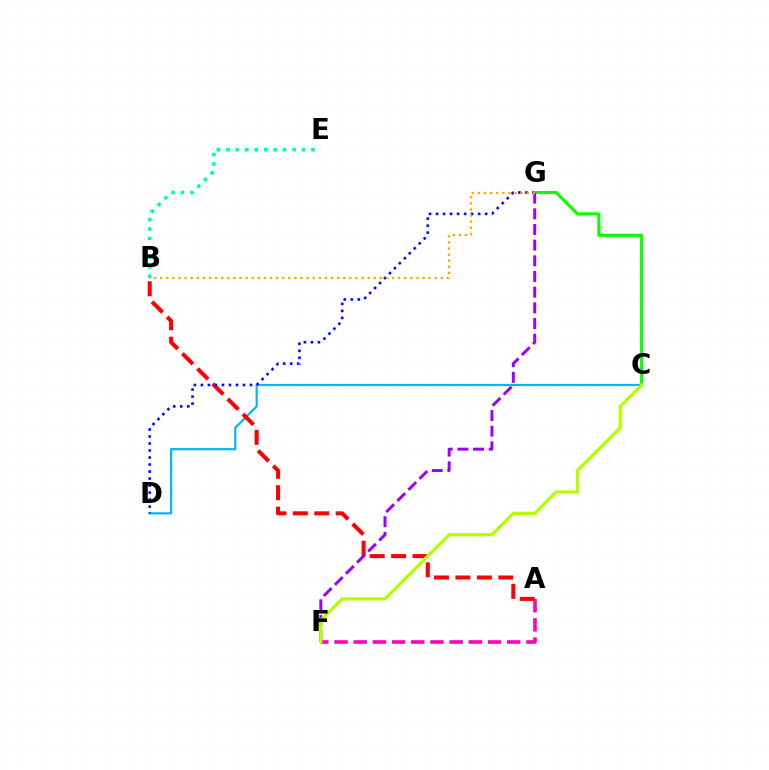{('A', 'F'): [{'color': '#ff00bd', 'line_style': 'dashed', 'thickness': 2.61}], ('C', 'D'): [{'color': '#00b5ff', 'line_style': 'solid', 'thickness': 1.56}], ('A', 'B'): [{'color': '#ff0000', 'line_style': 'dashed', 'thickness': 2.91}], ('D', 'G'): [{'color': '#0010ff', 'line_style': 'dotted', 'thickness': 1.91}], ('C', 'G'): [{'color': '#08ff00', 'line_style': 'solid', 'thickness': 2.24}], ('F', 'G'): [{'color': '#9b00ff', 'line_style': 'dashed', 'thickness': 2.13}], ('B', 'E'): [{'color': '#00ff9d', 'line_style': 'dotted', 'thickness': 2.57}], ('C', 'F'): [{'color': '#b3ff00', 'line_style': 'solid', 'thickness': 2.35}], ('B', 'G'): [{'color': '#ffa500', 'line_style': 'dotted', 'thickness': 1.66}]}